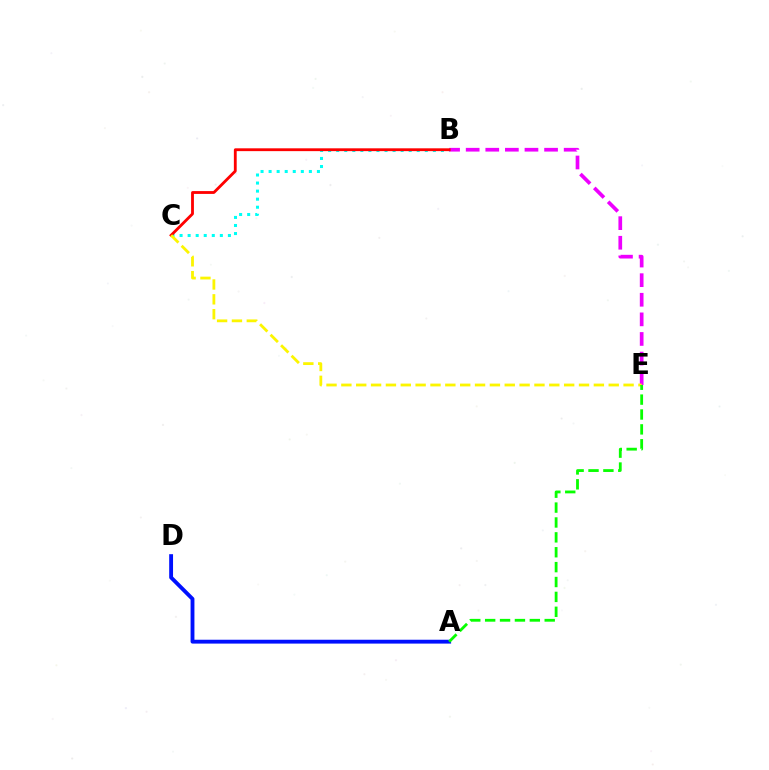{('B', 'C'): [{'color': '#00fff6', 'line_style': 'dotted', 'thickness': 2.19}, {'color': '#ff0000', 'line_style': 'solid', 'thickness': 2.03}], ('B', 'E'): [{'color': '#ee00ff', 'line_style': 'dashed', 'thickness': 2.66}], ('A', 'D'): [{'color': '#0010ff', 'line_style': 'solid', 'thickness': 2.78}], ('C', 'E'): [{'color': '#fcf500', 'line_style': 'dashed', 'thickness': 2.02}], ('A', 'E'): [{'color': '#08ff00', 'line_style': 'dashed', 'thickness': 2.02}]}